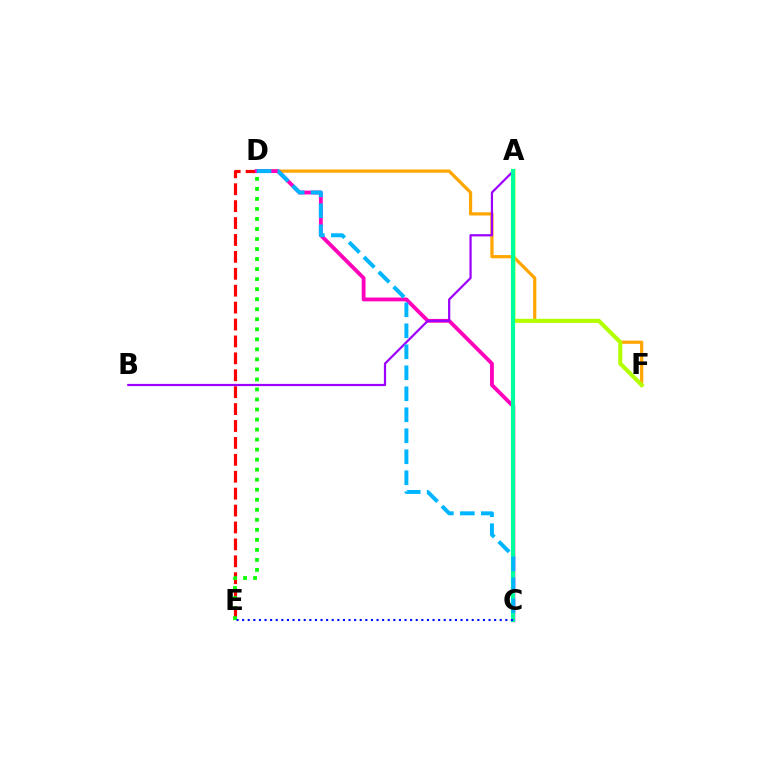{('D', 'F'): [{'color': '#ffa500', 'line_style': 'solid', 'thickness': 2.32}], ('D', 'E'): [{'color': '#ff0000', 'line_style': 'dashed', 'thickness': 2.3}, {'color': '#08ff00', 'line_style': 'dotted', 'thickness': 2.72}], ('C', 'D'): [{'color': '#ff00bd', 'line_style': 'solid', 'thickness': 2.75}, {'color': '#00b5ff', 'line_style': 'dashed', 'thickness': 2.85}], ('A', 'B'): [{'color': '#9b00ff', 'line_style': 'solid', 'thickness': 1.6}], ('A', 'F'): [{'color': '#b3ff00', 'line_style': 'solid', 'thickness': 2.94}], ('A', 'C'): [{'color': '#00ff9d', 'line_style': 'solid', 'thickness': 2.99}], ('C', 'E'): [{'color': '#0010ff', 'line_style': 'dotted', 'thickness': 1.52}]}